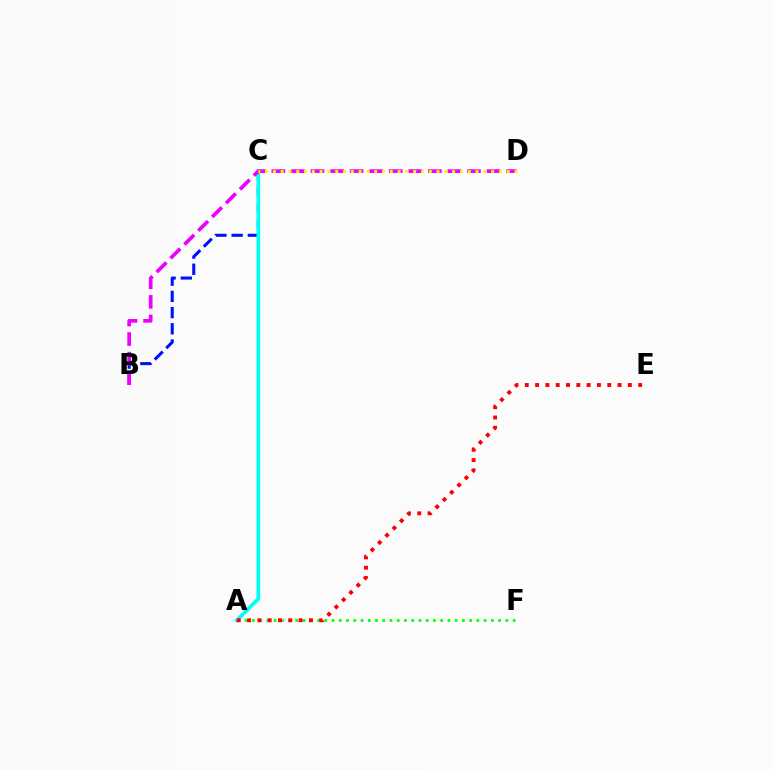{('A', 'F'): [{'color': '#08ff00', 'line_style': 'dotted', 'thickness': 1.97}], ('B', 'C'): [{'color': '#0010ff', 'line_style': 'dashed', 'thickness': 2.2}], ('A', 'C'): [{'color': '#00fff6', 'line_style': 'solid', 'thickness': 2.68}], ('B', 'D'): [{'color': '#ee00ff', 'line_style': 'dashed', 'thickness': 2.66}], ('C', 'D'): [{'color': '#fcf500', 'line_style': 'dotted', 'thickness': 2.12}], ('A', 'E'): [{'color': '#ff0000', 'line_style': 'dotted', 'thickness': 2.8}]}